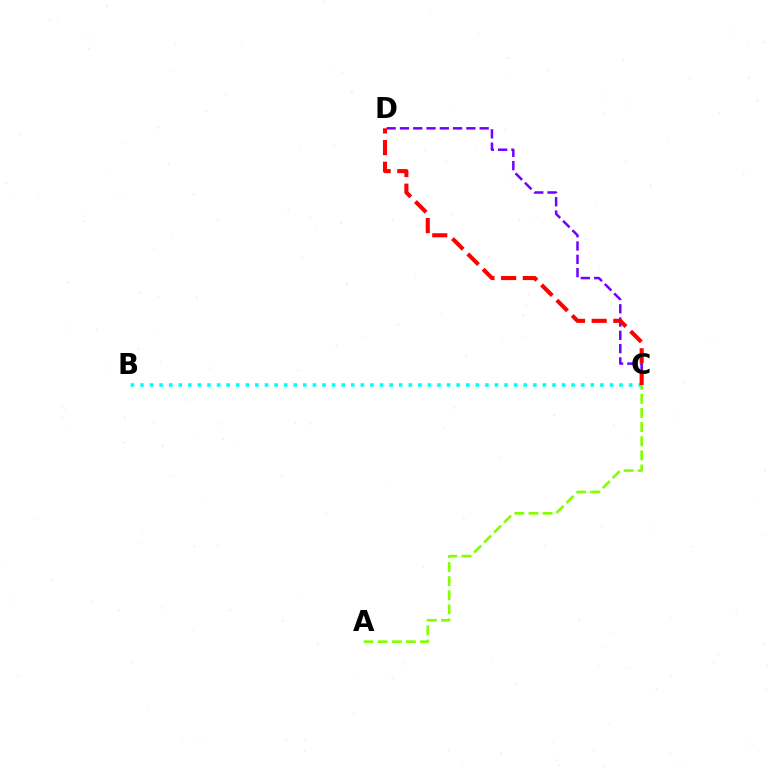{('A', 'C'): [{'color': '#84ff00', 'line_style': 'dashed', 'thickness': 1.92}], ('B', 'C'): [{'color': '#00fff6', 'line_style': 'dotted', 'thickness': 2.6}], ('C', 'D'): [{'color': '#7200ff', 'line_style': 'dashed', 'thickness': 1.8}, {'color': '#ff0000', 'line_style': 'dashed', 'thickness': 2.94}]}